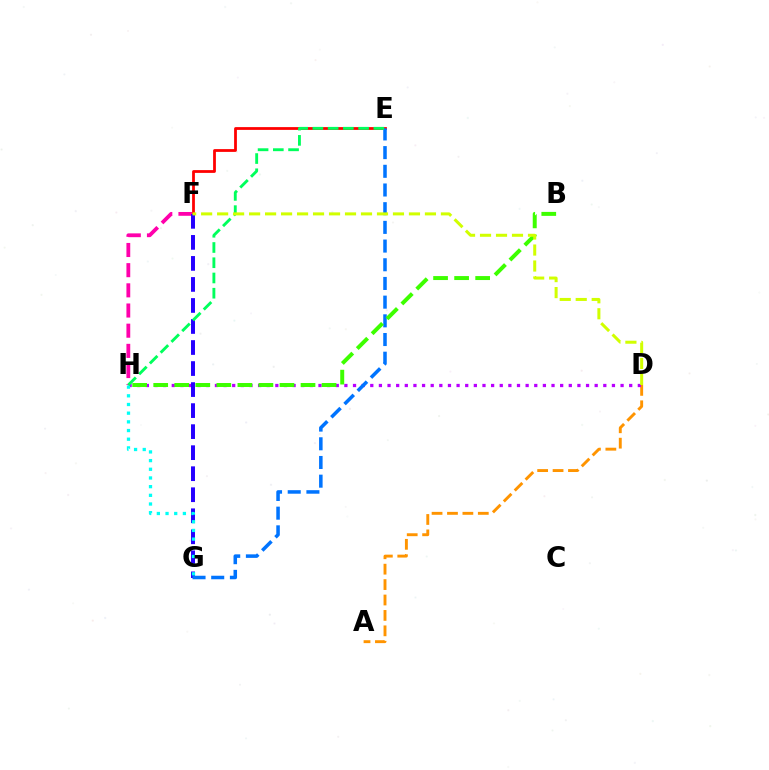{('A', 'D'): [{'color': '#ff9400', 'line_style': 'dashed', 'thickness': 2.09}], ('F', 'H'): [{'color': '#ff00ac', 'line_style': 'dashed', 'thickness': 2.74}], ('D', 'H'): [{'color': '#b900ff', 'line_style': 'dotted', 'thickness': 2.34}], ('E', 'F'): [{'color': '#ff0000', 'line_style': 'solid', 'thickness': 2.0}], ('F', 'G'): [{'color': '#2500ff', 'line_style': 'dashed', 'thickness': 2.86}], ('E', 'G'): [{'color': '#0074ff', 'line_style': 'dashed', 'thickness': 2.54}], ('B', 'H'): [{'color': '#3dff00', 'line_style': 'dashed', 'thickness': 2.86}], ('G', 'H'): [{'color': '#00fff6', 'line_style': 'dotted', 'thickness': 2.36}], ('E', 'H'): [{'color': '#00ff5c', 'line_style': 'dashed', 'thickness': 2.07}], ('D', 'F'): [{'color': '#d1ff00', 'line_style': 'dashed', 'thickness': 2.17}]}